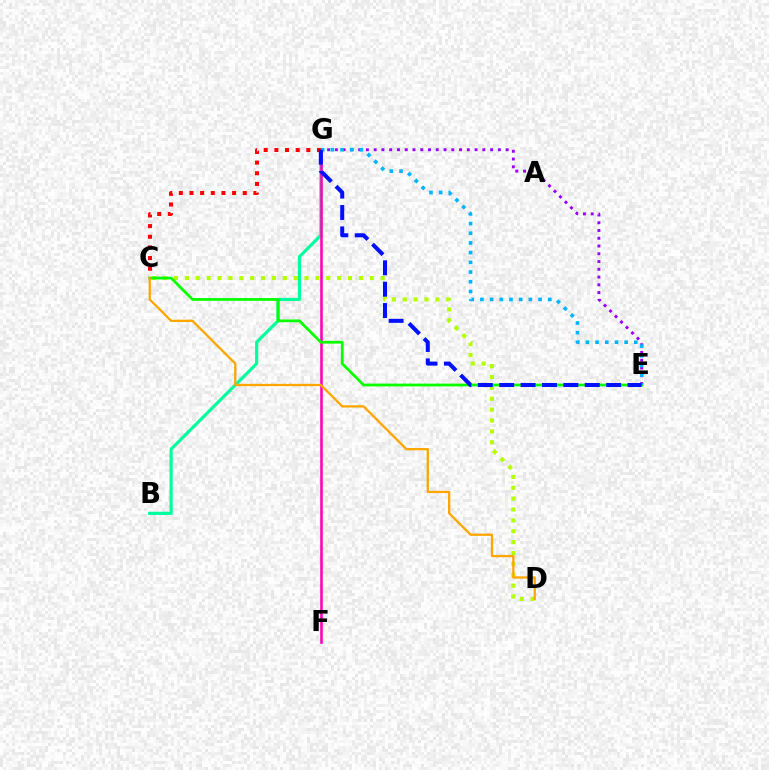{('B', 'G'): [{'color': '#00ff9d', 'line_style': 'solid', 'thickness': 2.28}], ('C', 'D'): [{'color': '#b3ff00', 'line_style': 'dotted', 'thickness': 2.95}, {'color': '#ffa500', 'line_style': 'solid', 'thickness': 1.65}], ('F', 'G'): [{'color': '#ff00bd', 'line_style': 'solid', 'thickness': 1.86}], ('C', 'G'): [{'color': '#ff0000', 'line_style': 'dotted', 'thickness': 2.9}], ('C', 'E'): [{'color': '#08ff00', 'line_style': 'solid', 'thickness': 2.0}], ('E', 'G'): [{'color': '#9b00ff', 'line_style': 'dotted', 'thickness': 2.11}, {'color': '#00b5ff', 'line_style': 'dotted', 'thickness': 2.63}, {'color': '#0010ff', 'line_style': 'dashed', 'thickness': 2.91}]}